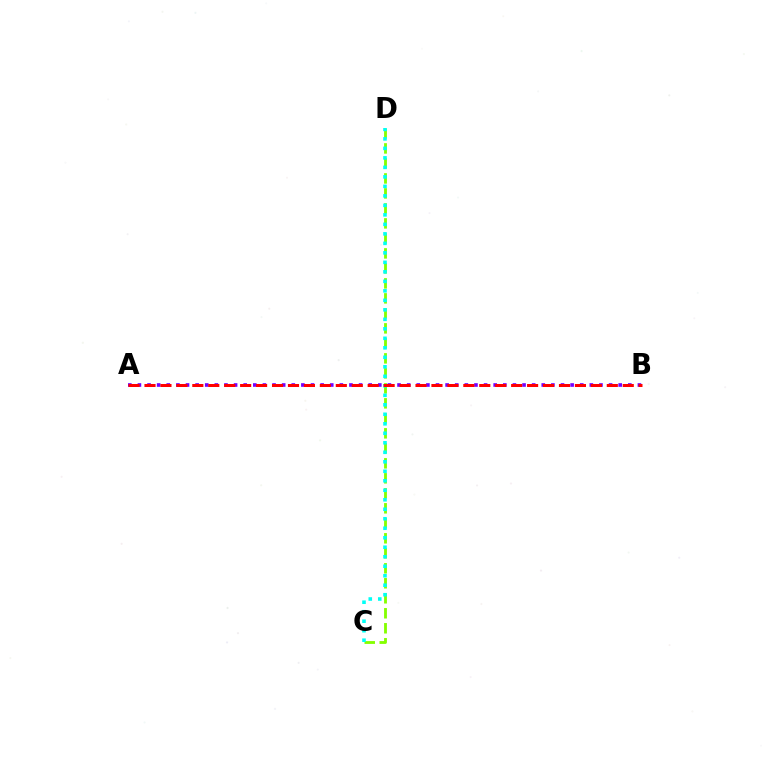{('C', 'D'): [{'color': '#84ff00', 'line_style': 'dashed', 'thickness': 2.04}, {'color': '#00fff6', 'line_style': 'dotted', 'thickness': 2.58}], ('A', 'B'): [{'color': '#7200ff', 'line_style': 'dotted', 'thickness': 2.61}, {'color': '#ff0000', 'line_style': 'dashed', 'thickness': 2.17}]}